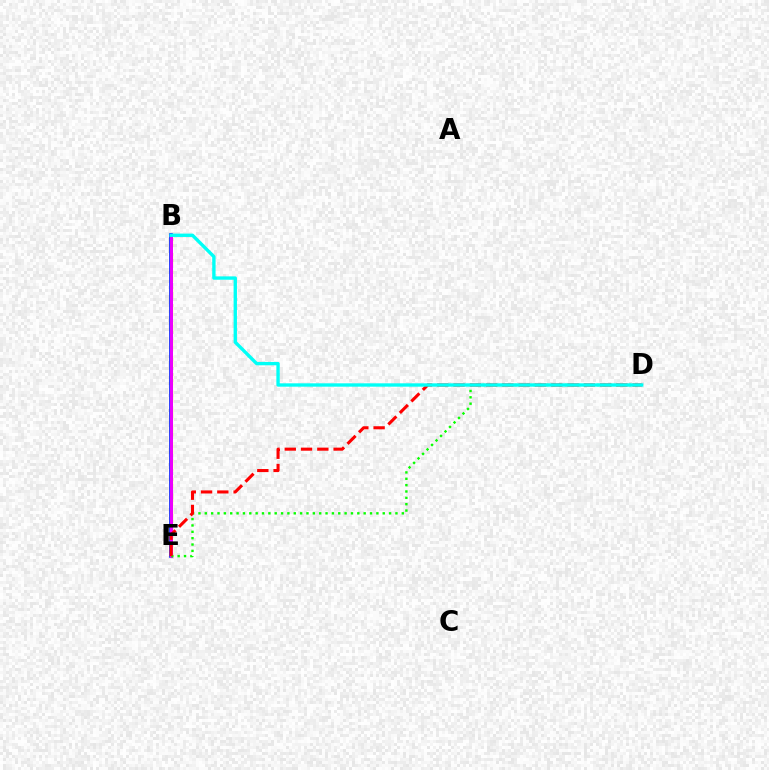{('B', 'E'): [{'color': '#fcf500', 'line_style': 'dashed', 'thickness': 2.34}, {'color': '#0010ff', 'line_style': 'solid', 'thickness': 2.57}, {'color': '#ee00ff', 'line_style': 'solid', 'thickness': 2.13}], ('D', 'E'): [{'color': '#08ff00', 'line_style': 'dotted', 'thickness': 1.73}, {'color': '#ff0000', 'line_style': 'dashed', 'thickness': 2.21}], ('B', 'D'): [{'color': '#00fff6', 'line_style': 'solid', 'thickness': 2.42}]}